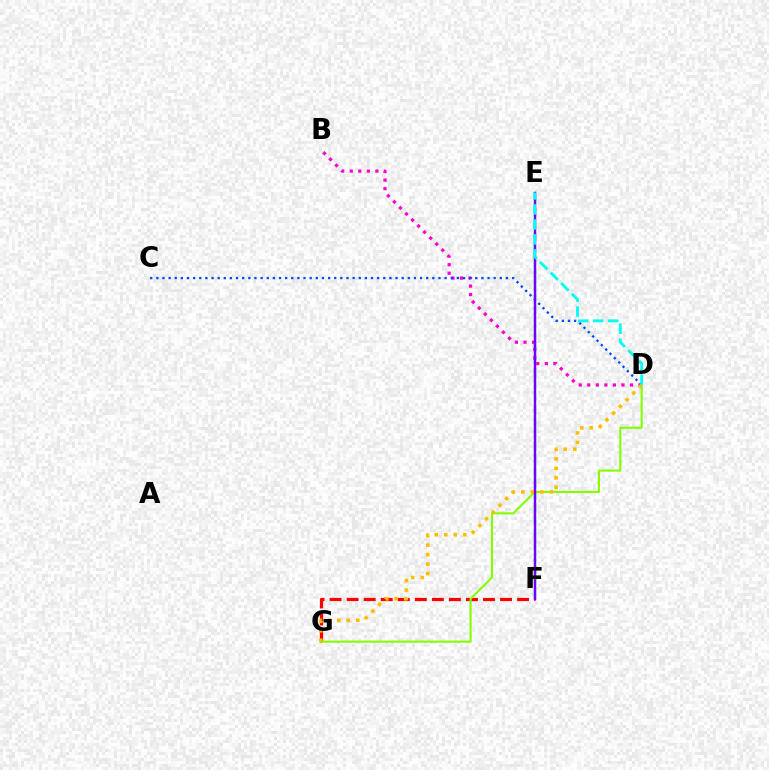{('B', 'D'): [{'color': '#ff00cf', 'line_style': 'dotted', 'thickness': 2.32}], ('F', 'G'): [{'color': '#ff0000', 'line_style': 'dashed', 'thickness': 2.32}], ('E', 'F'): [{'color': '#00ff39', 'line_style': 'dashed', 'thickness': 1.68}, {'color': '#7200ff', 'line_style': 'solid', 'thickness': 1.75}], ('C', 'D'): [{'color': '#004bff', 'line_style': 'dotted', 'thickness': 1.67}], ('D', 'G'): [{'color': '#84ff00', 'line_style': 'solid', 'thickness': 1.52}, {'color': '#ffbd00', 'line_style': 'dotted', 'thickness': 2.57}], ('D', 'E'): [{'color': '#00fff6', 'line_style': 'dashed', 'thickness': 2.04}]}